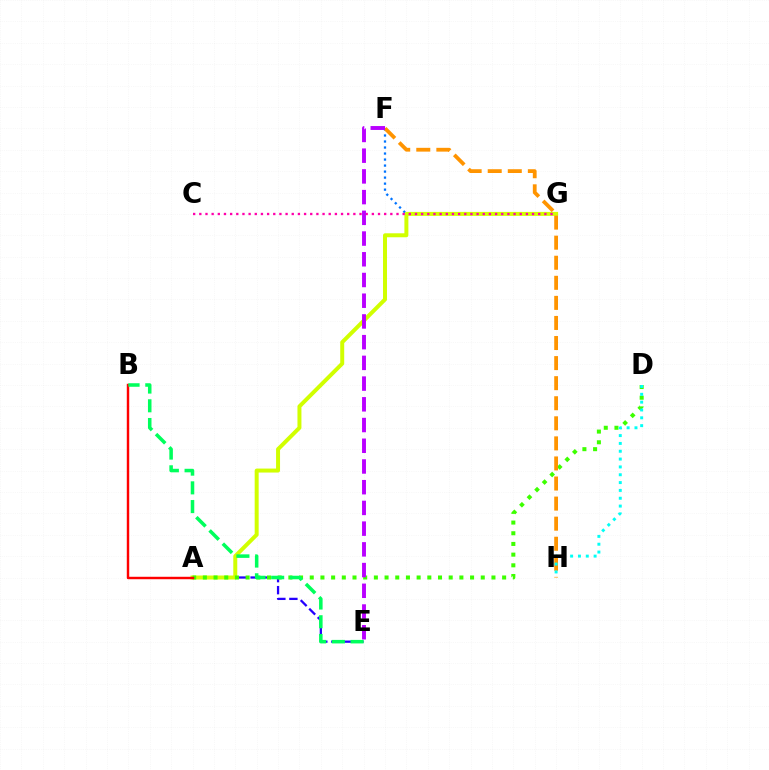{('A', 'E'): [{'color': '#2500ff', 'line_style': 'dashed', 'thickness': 1.63}], ('F', 'G'): [{'color': '#0074ff', 'line_style': 'dotted', 'thickness': 1.64}], ('A', 'G'): [{'color': '#d1ff00', 'line_style': 'solid', 'thickness': 2.86}], ('A', 'D'): [{'color': '#3dff00', 'line_style': 'dotted', 'thickness': 2.9}], ('C', 'G'): [{'color': '#ff00ac', 'line_style': 'dotted', 'thickness': 1.67}], ('A', 'B'): [{'color': '#ff0000', 'line_style': 'solid', 'thickness': 1.76}], ('F', 'H'): [{'color': '#ff9400', 'line_style': 'dashed', 'thickness': 2.73}], ('D', 'H'): [{'color': '#00fff6', 'line_style': 'dotted', 'thickness': 2.13}], ('E', 'F'): [{'color': '#b900ff', 'line_style': 'dashed', 'thickness': 2.81}], ('B', 'E'): [{'color': '#00ff5c', 'line_style': 'dashed', 'thickness': 2.54}]}